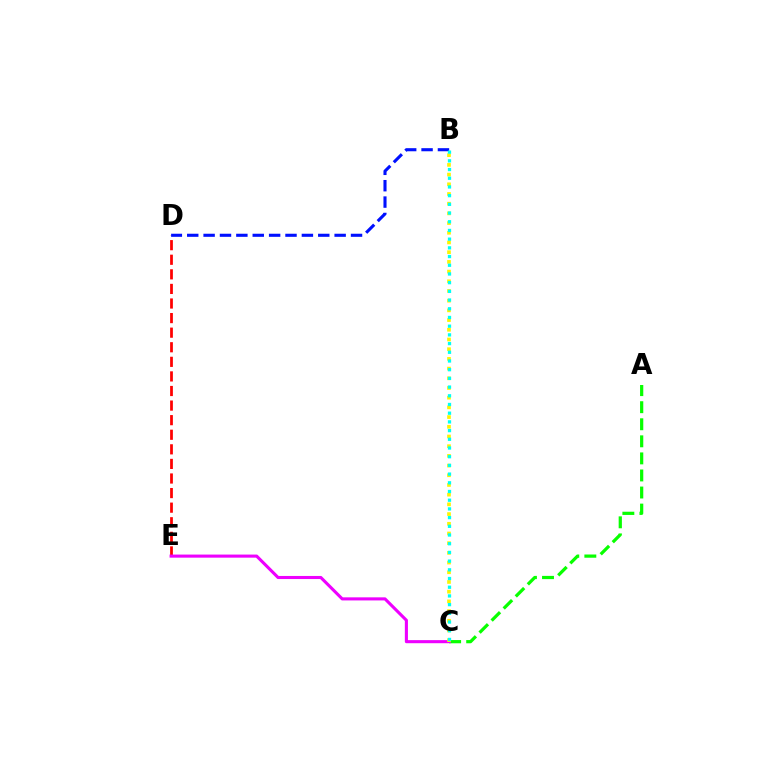{('A', 'C'): [{'color': '#08ff00', 'line_style': 'dashed', 'thickness': 2.32}], ('D', 'E'): [{'color': '#ff0000', 'line_style': 'dashed', 'thickness': 1.98}], ('B', 'D'): [{'color': '#0010ff', 'line_style': 'dashed', 'thickness': 2.23}], ('C', 'E'): [{'color': '#ee00ff', 'line_style': 'solid', 'thickness': 2.22}], ('B', 'C'): [{'color': '#fcf500', 'line_style': 'dotted', 'thickness': 2.64}, {'color': '#00fff6', 'line_style': 'dotted', 'thickness': 2.36}]}